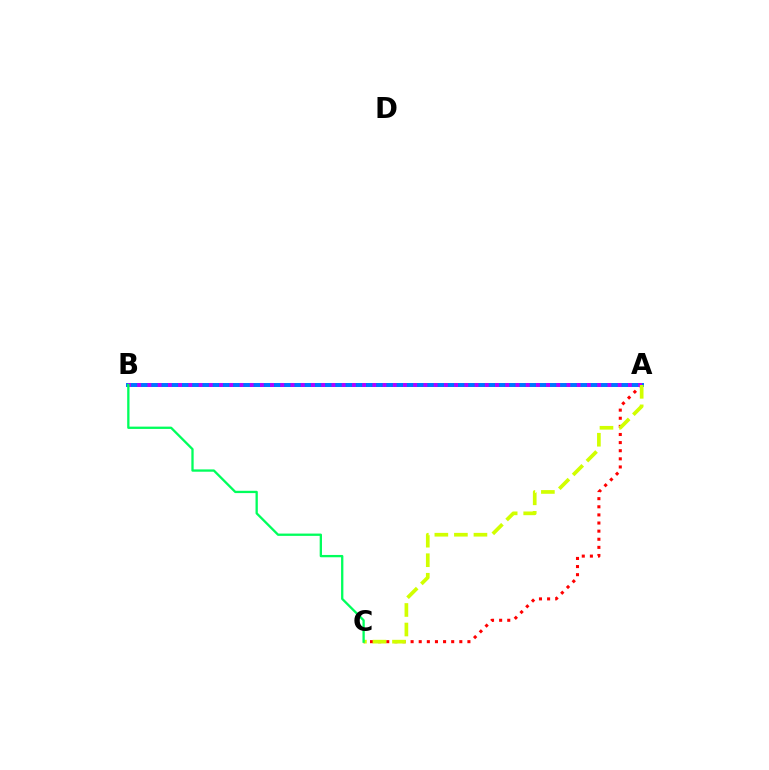{('A', 'B'): [{'color': '#0074ff', 'line_style': 'solid', 'thickness': 2.86}, {'color': '#b900ff', 'line_style': 'dotted', 'thickness': 2.78}], ('A', 'C'): [{'color': '#ff0000', 'line_style': 'dotted', 'thickness': 2.21}, {'color': '#d1ff00', 'line_style': 'dashed', 'thickness': 2.65}], ('B', 'C'): [{'color': '#00ff5c', 'line_style': 'solid', 'thickness': 1.66}]}